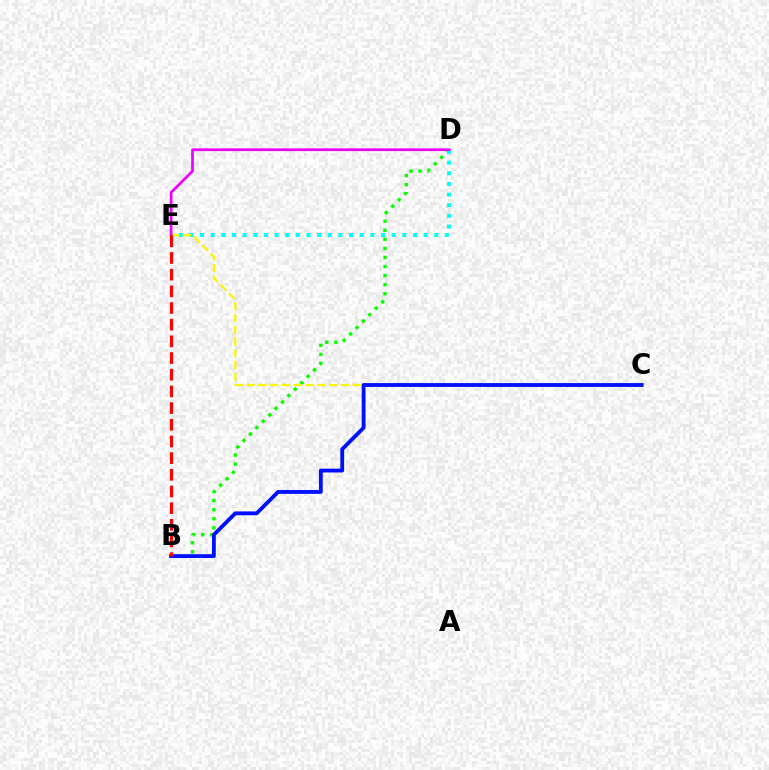{('B', 'D'): [{'color': '#08ff00', 'line_style': 'dotted', 'thickness': 2.46}], ('D', 'E'): [{'color': '#00fff6', 'line_style': 'dotted', 'thickness': 2.89}, {'color': '#ee00ff', 'line_style': 'solid', 'thickness': 1.96}], ('C', 'E'): [{'color': '#fcf500', 'line_style': 'dashed', 'thickness': 1.6}], ('B', 'C'): [{'color': '#0010ff', 'line_style': 'solid', 'thickness': 2.76}], ('B', 'E'): [{'color': '#ff0000', 'line_style': 'dashed', 'thickness': 2.27}]}